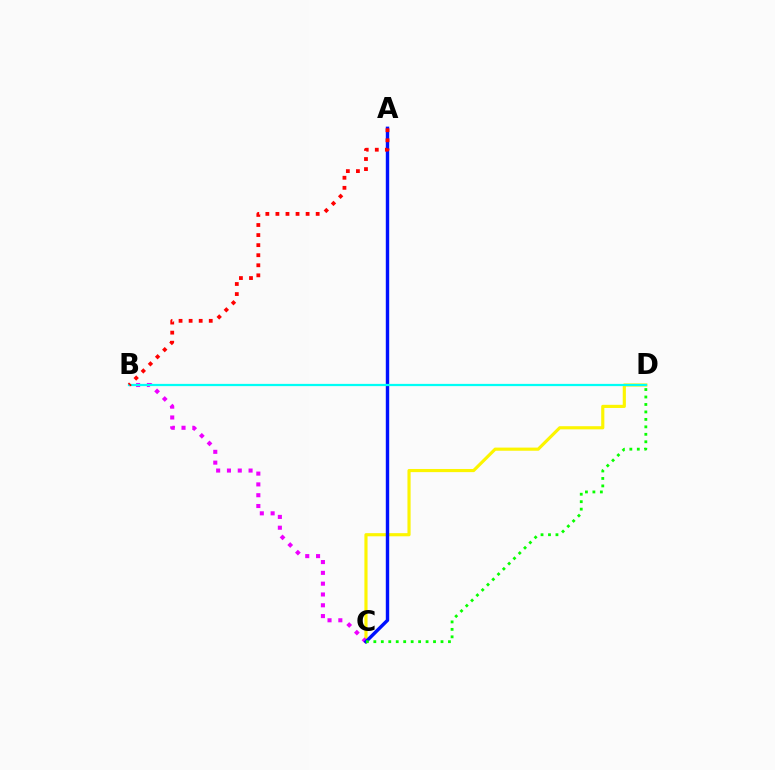{('C', 'D'): [{'color': '#fcf500', 'line_style': 'solid', 'thickness': 2.27}, {'color': '#08ff00', 'line_style': 'dotted', 'thickness': 2.03}], ('B', 'C'): [{'color': '#ee00ff', 'line_style': 'dotted', 'thickness': 2.94}], ('A', 'C'): [{'color': '#0010ff', 'line_style': 'solid', 'thickness': 2.45}], ('B', 'D'): [{'color': '#00fff6', 'line_style': 'solid', 'thickness': 1.61}], ('A', 'B'): [{'color': '#ff0000', 'line_style': 'dotted', 'thickness': 2.73}]}